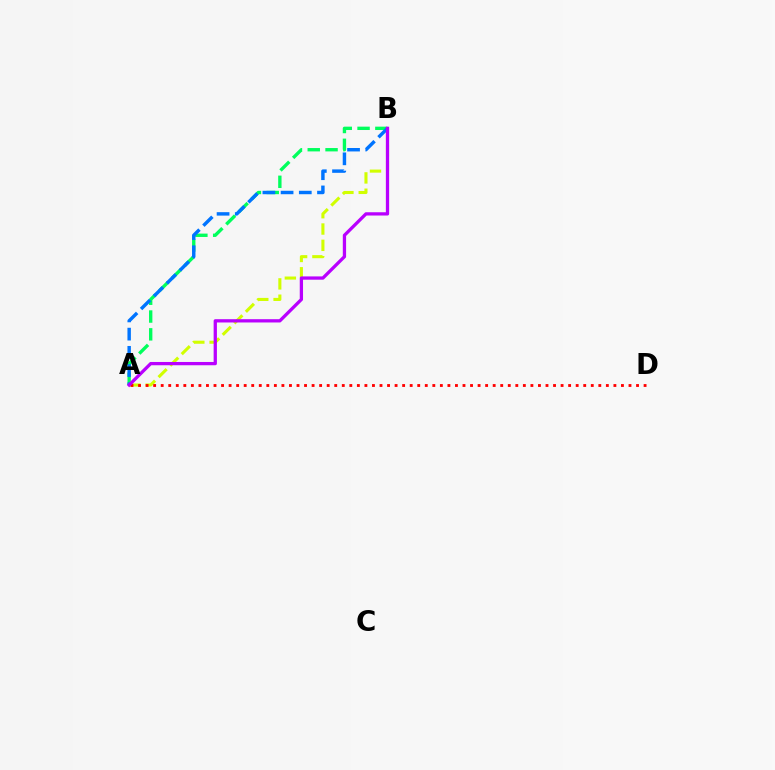{('A', 'B'): [{'color': '#d1ff00', 'line_style': 'dashed', 'thickness': 2.22}, {'color': '#00ff5c', 'line_style': 'dashed', 'thickness': 2.42}, {'color': '#0074ff', 'line_style': 'dashed', 'thickness': 2.47}, {'color': '#b900ff', 'line_style': 'solid', 'thickness': 2.36}], ('A', 'D'): [{'color': '#ff0000', 'line_style': 'dotted', 'thickness': 2.05}]}